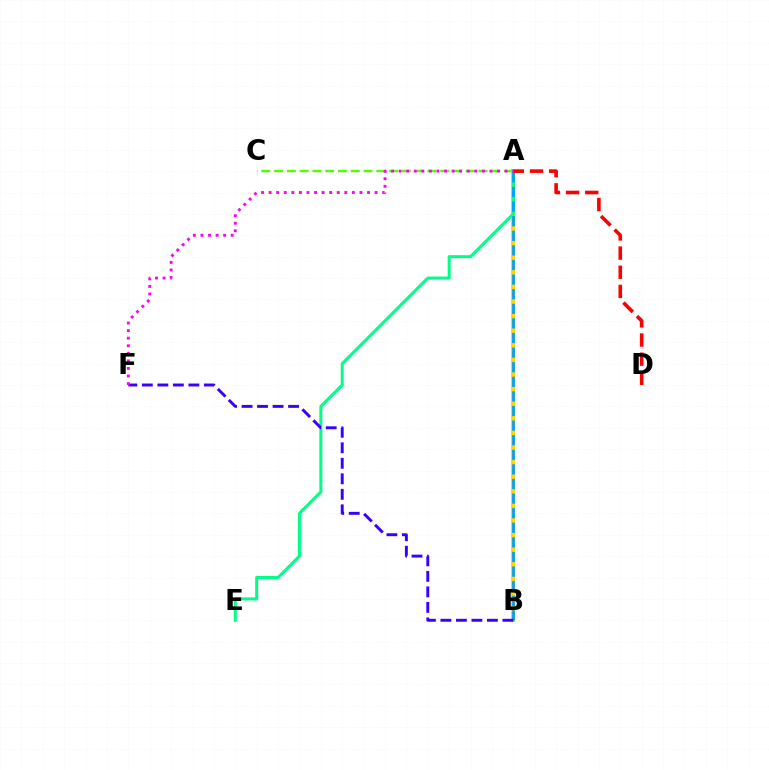{('A', 'B'): [{'color': '#ffd500', 'line_style': 'solid', 'thickness': 2.83}, {'color': '#009eff', 'line_style': 'dashed', 'thickness': 1.98}], ('A', 'C'): [{'color': '#4fff00', 'line_style': 'dashed', 'thickness': 1.74}], ('A', 'E'): [{'color': '#00ff86', 'line_style': 'solid', 'thickness': 2.17}], ('B', 'F'): [{'color': '#3700ff', 'line_style': 'dashed', 'thickness': 2.11}], ('A', 'F'): [{'color': '#ff00ed', 'line_style': 'dotted', 'thickness': 2.06}], ('A', 'D'): [{'color': '#ff0000', 'line_style': 'dashed', 'thickness': 2.6}]}